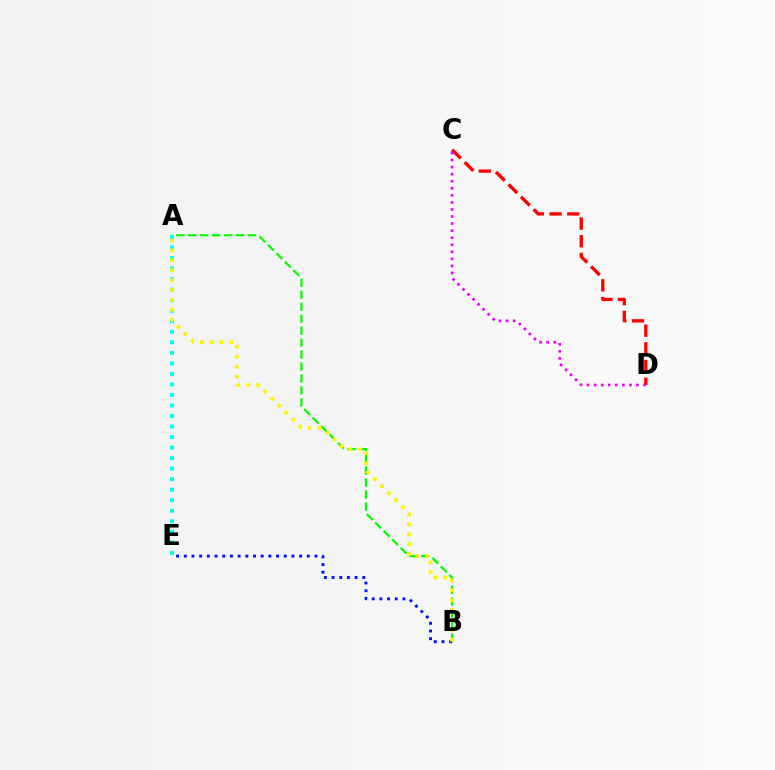{('C', 'D'): [{'color': '#ff0000', 'line_style': 'dashed', 'thickness': 2.4}, {'color': '#ee00ff', 'line_style': 'dotted', 'thickness': 1.92}], ('A', 'B'): [{'color': '#08ff00', 'line_style': 'dashed', 'thickness': 1.62}, {'color': '#fcf500', 'line_style': 'dotted', 'thickness': 2.69}], ('B', 'E'): [{'color': '#0010ff', 'line_style': 'dotted', 'thickness': 2.09}], ('A', 'E'): [{'color': '#00fff6', 'line_style': 'dotted', 'thickness': 2.86}]}